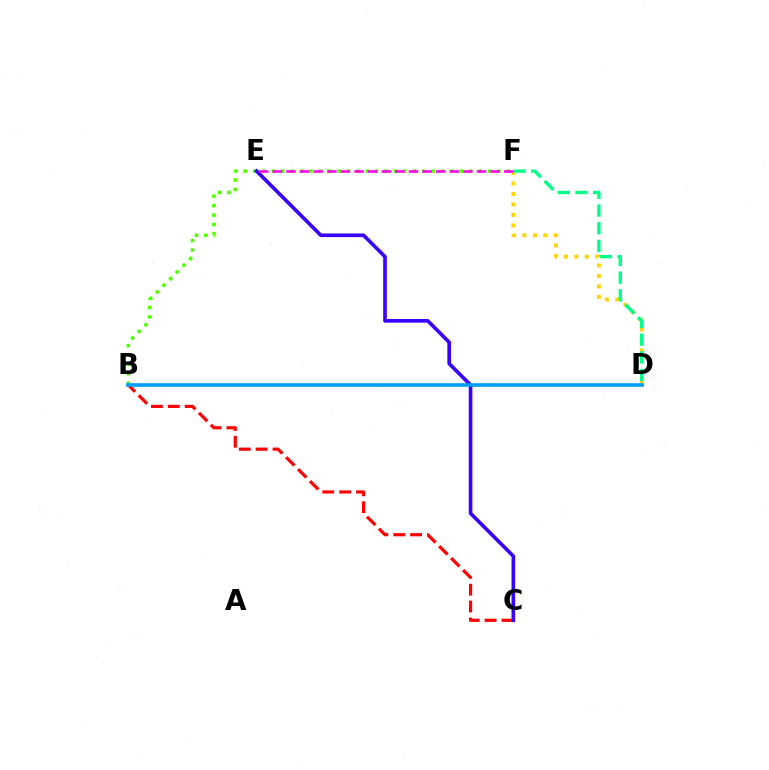{('B', 'F'): [{'color': '#4fff00', 'line_style': 'dotted', 'thickness': 2.55}], ('D', 'F'): [{'color': '#ffd500', 'line_style': 'dotted', 'thickness': 2.84}, {'color': '#00ff86', 'line_style': 'dashed', 'thickness': 2.41}], ('B', 'C'): [{'color': '#ff0000', 'line_style': 'dashed', 'thickness': 2.29}], ('C', 'E'): [{'color': '#3700ff', 'line_style': 'solid', 'thickness': 2.62}], ('B', 'D'): [{'color': '#009eff', 'line_style': 'solid', 'thickness': 2.61}], ('E', 'F'): [{'color': '#ff00ed', 'line_style': 'dashed', 'thickness': 1.85}]}